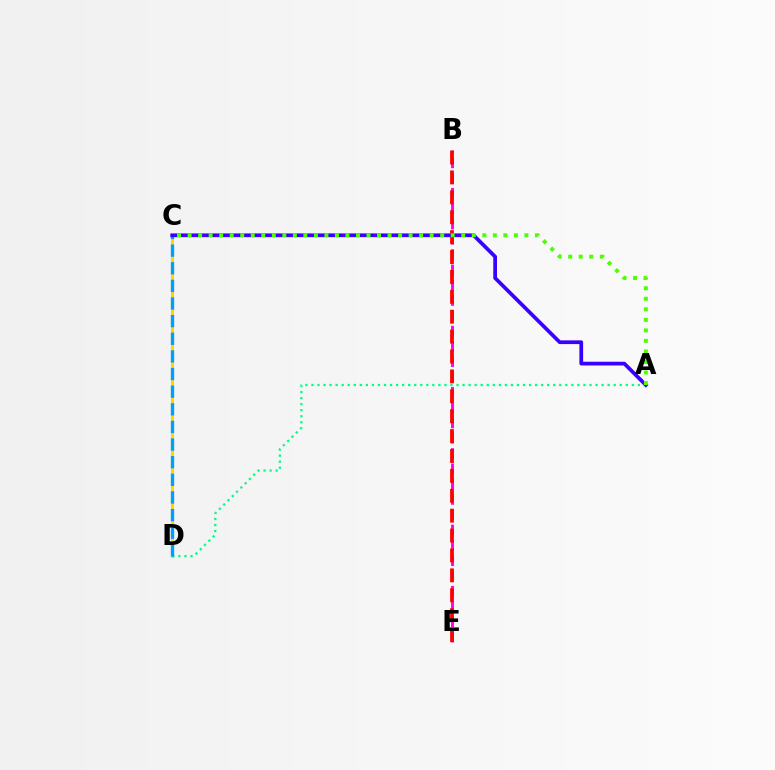{('C', 'D'): [{'color': '#ffd500', 'line_style': 'solid', 'thickness': 2.18}, {'color': '#009eff', 'line_style': 'dashed', 'thickness': 2.4}], ('A', 'D'): [{'color': '#00ff86', 'line_style': 'dotted', 'thickness': 1.64}], ('B', 'E'): [{'color': '#ff00ed', 'line_style': 'dashed', 'thickness': 2.08}, {'color': '#ff0000', 'line_style': 'dashed', 'thickness': 2.7}], ('A', 'C'): [{'color': '#3700ff', 'line_style': 'solid', 'thickness': 2.68}, {'color': '#4fff00', 'line_style': 'dotted', 'thickness': 2.86}]}